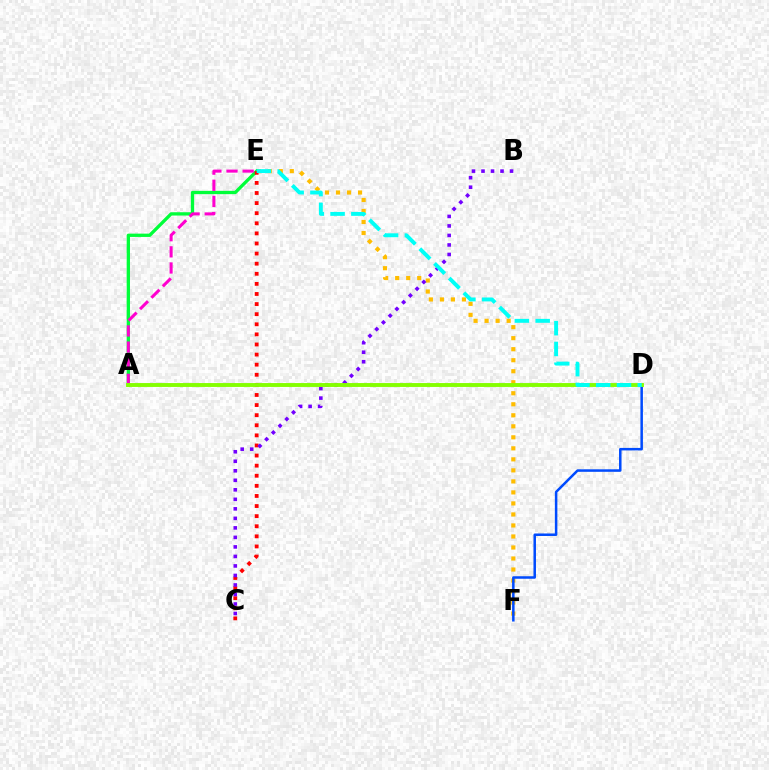{('E', 'F'): [{'color': '#ffbd00', 'line_style': 'dotted', 'thickness': 2.99}], ('A', 'E'): [{'color': '#00ff39', 'line_style': 'solid', 'thickness': 2.38}, {'color': '#ff00cf', 'line_style': 'dashed', 'thickness': 2.19}], ('D', 'F'): [{'color': '#004bff', 'line_style': 'solid', 'thickness': 1.81}], ('C', 'E'): [{'color': '#ff0000', 'line_style': 'dotted', 'thickness': 2.74}], ('B', 'C'): [{'color': '#7200ff', 'line_style': 'dotted', 'thickness': 2.58}], ('A', 'D'): [{'color': '#84ff00', 'line_style': 'solid', 'thickness': 2.79}], ('D', 'E'): [{'color': '#00fff6', 'line_style': 'dashed', 'thickness': 2.82}]}